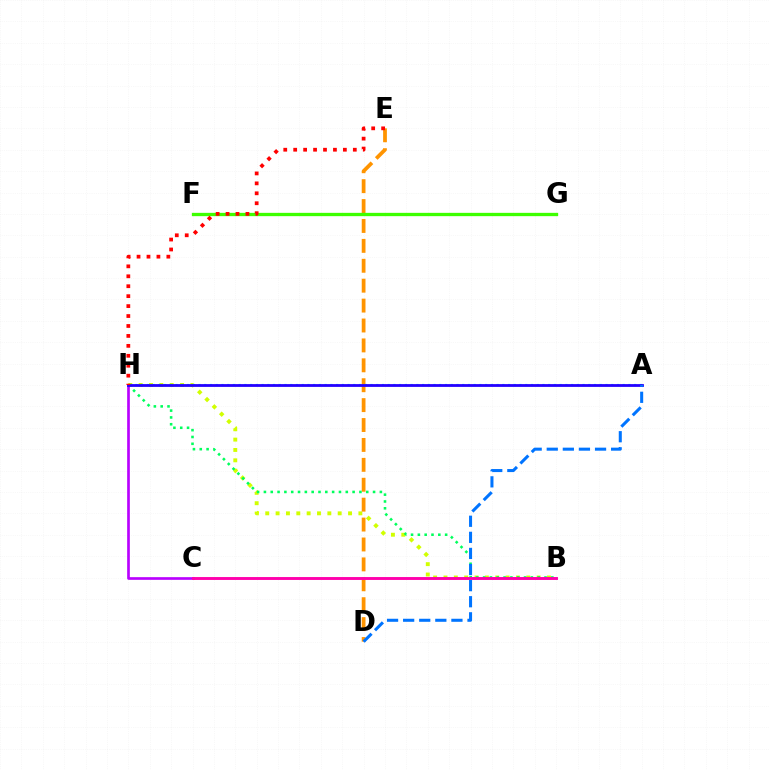{('B', 'H'): [{'color': '#d1ff00', 'line_style': 'dotted', 'thickness': 2.81}, {'color': '#00ff5c', 'line_style': 'dotted', 'thickness': 1.85}], ('D', 'E'): [{'color': '#ff9400', 'line_style': 'dashed', 'thickness': 2.7}], ('C', 'H'): [{'color': '#b900ff', 'line_style': 'solid', 'thickness': 1.92}], ('A', 'H'): [{'color': '#00fff6', 'line_style': 'dotted', 'thickness': 1.56}, {'color': '#2500ff', 'line_style': 'solid', 'thickness': 2.01}], ('F', 'G'): [{'color': '#3dff00', 'line_style': 'solid', 'thickness': 2.38}], ('E', 'H'): [{'color': '#ff0000', 'line_style': 'dotted', 'thickness': 2.7}], ('B', 'C'): [{'color': '#ff00ac', 'line_style': 'solid', 'thickness': 2.09}], ('A', 'D'): [{'color': '#0074ff', 'line_style': 'dashed', 'thickness': 2.19}]}